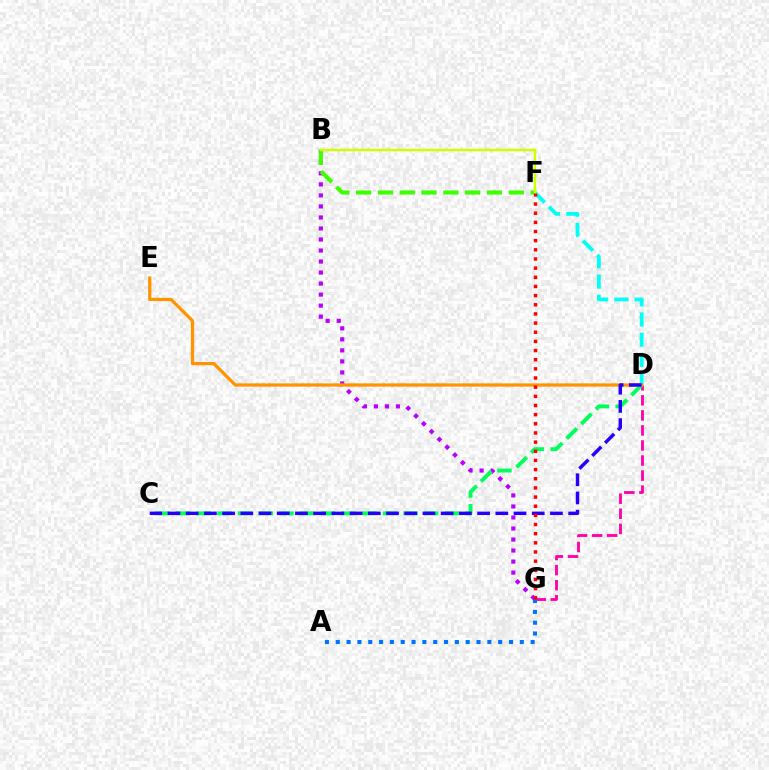{('D', 'F'): [{'color': '#00fff6', 'line_style': 'dashed', 'thickness': 2.74}], ('D', 'G'): [{'color': '#ff00ac', 'line_style': 'dashed', 'thickness': 2.04}], ('A', 'G'): [{'color': '#0074ff', 'line_style': 'dotted', 'thickness': 2.94}], ('B', 'G'): [{'color': '#b900ff', 'line_style': 'dotted', 'thickness': 2.99}], ('B', 'F'): [{'color': '#3dff00', 'line_style': 'dashed', 'thickness': 2.96}, {'color': '#d1ff00', 'line_style': 'solid', 'thickness': 1.78}], ('C', 'D'): [{'color': '#00ff5c', 'line_style': 'dashed', 'thickness': 2.81}, {'color': '#2500ff', 'line_style': 'dashed', 'thickness': 2.47}], ('D', 'E'): [{'color': '#ff9400', 'line_style': 'solid', 'thickness': 2.35}], ('F', 'G'): [{'color': '#ff0000', 'line_style': 'dotted', 'thickness': 2.49}]}